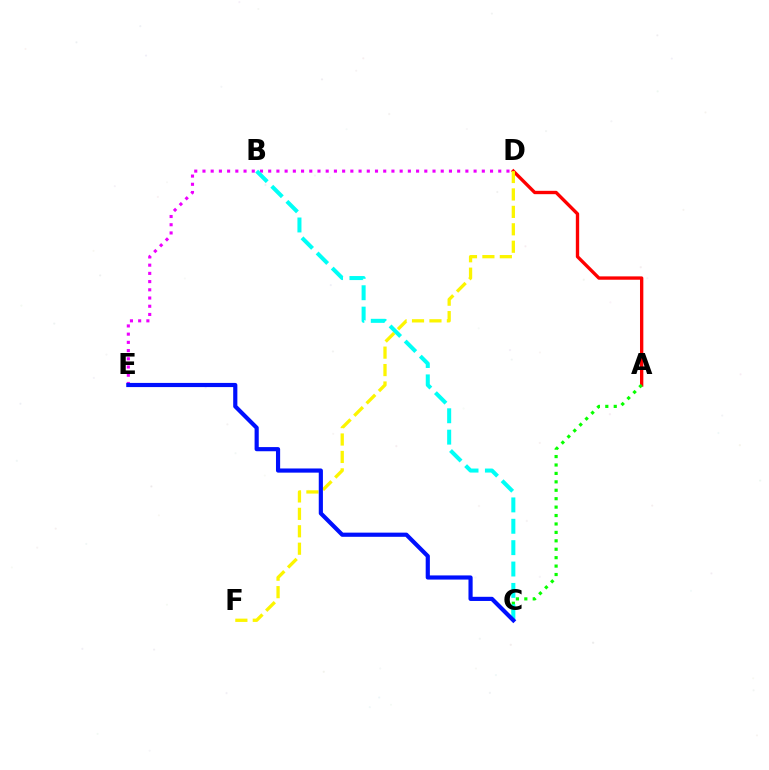{('A', 'D'): [{'color': '#ff0000', 'line_style': 'solid', 'thickness': 2.41}], ('D', 'E'): [{'color': '#ee00ff', 'line_style': 'dotted', 'thickness': 2.23}], ('A', 'C'): [{'color': '#08ff00', 'line_style': 'dotted', 'thickness': 2.29}], ('D', 'F'): [{'color': '#fcf500', 'line_style': 'dashed', 'thickness': 2.37}], ('B', 'C'): [{'color': '#00fff6', 'line_style': 'dashed', 'thickness': 2.9}], ('C', 'E'): [{'color': '#0010ff', 'line_style': 'solid', 'thickness': 3.0}]}